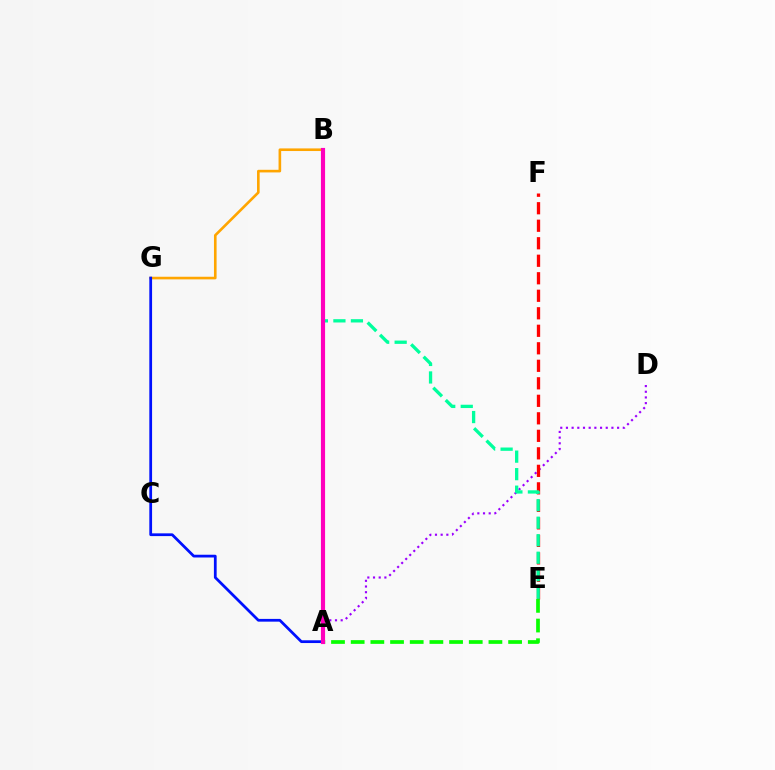{('A', 'D'): [{'color': '#9b00ff', 'line_style': 'dotted', 'thickness': 1.54}], ('A', 'B'): [{'color': '#b3ff00', 'line_style': 'dotted', 'thickness': 2.05}, {'color': '#00b5ff', 'line_style': 'dotted', 'thickness': 2.85}, {'color': '#ff00bd', 'line_style': 'solid', 'thickness': 2.98}], ('E', 'F'): [{'color': '#ff0000', 'line_style': 'dashed', 'thickness': 2.38}], ('A', 'E'): [{'color': '#08ff00', 'line_style': 'dashed', 'thickness': 2.67}], ('B', 'G'): [{'color': '#ffa500', 'line_style': 'solid', 'thickness': 1.89}], ('A', 'G'): [{'color': '#0010ff', 'line_style': 'solid', 'thickness': 1.98}], ('B', 'E'): [{'color': '#00ff9d', 'line_style': 'dashed', 'thickness': 2.38}]}